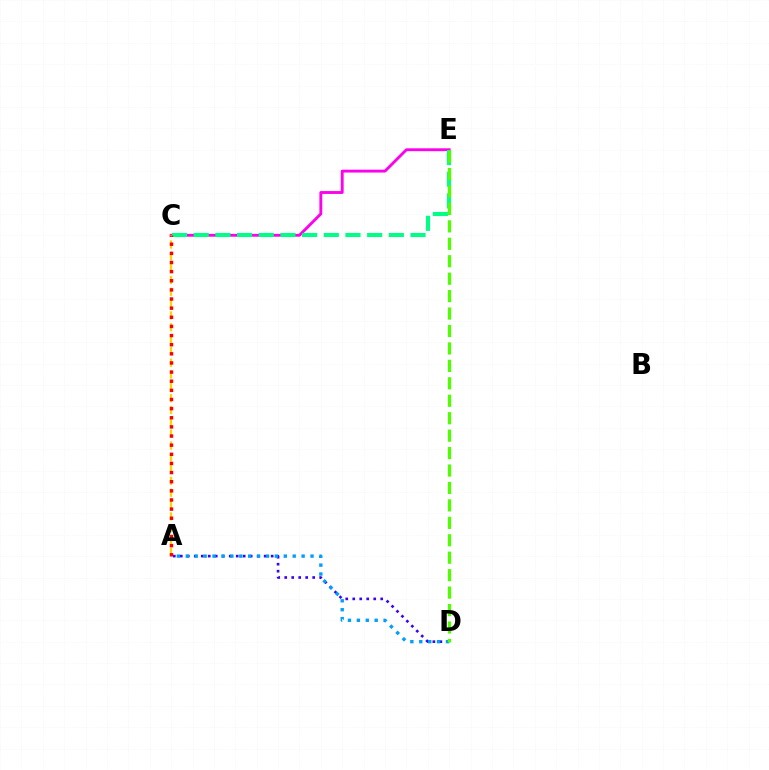{('C', 'E'): [{'color': '#ff00ed', 'line_style': 'solid', 'thickness': 2.07}, {'color': '#00ff86', 'line_style': 'dashed', 'thickness': 2.95}], ('A', 'D'): [{'color': '#3700ff', 'line_style': 'dotted', 'thickness': 1.9}, {'color': '#009eff', 'line_style': 'dotted', 'thickness': 2.42}], ('A', 'C'): [{'color': '#ffd500', 'line_style': 'dashed', 'thickness': 1.61}, {'color': '#ff0000', 'line_style': 'dotted', 'thickness': 2.48}], ('D', 'E'): [{'color': '#4fff00', 'line_style': 'dashed', 'thickness': 2.37}]}